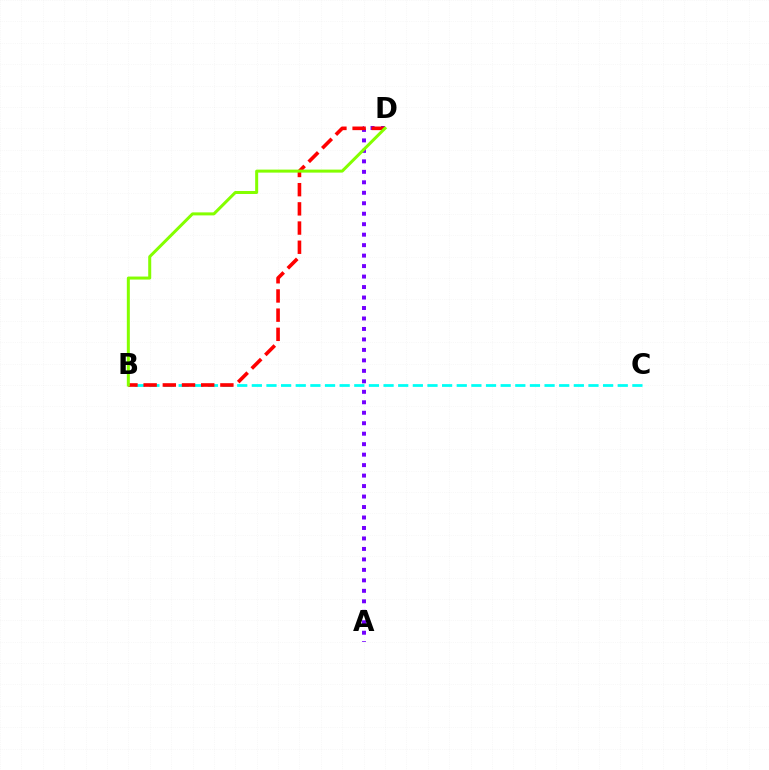{('A', 'D'): [{'color': '#7200ff', 'line_style': 'dotted', 'thickness': 2.85}], ('B', 'C'): [{'color': '#00fff6', 'line_style': 'dashed', 'thickness': 1.99}], ('B', 'D'): [{'color': '#ff0000', 'line_style': 'dashed', 'thickness': 2.61}, {'color': '#84ff00', 'line_style': 'solid', 'thickness': 2.17}]}